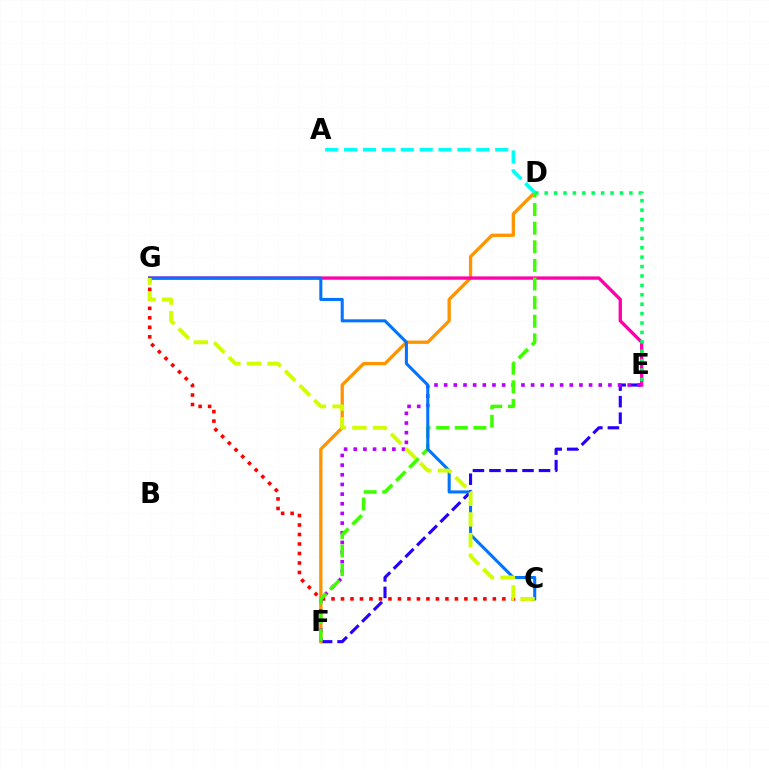{('E', 'F'): [{'color': '#2500ff', 'line_style': 'dashed', 'thickness': 2.24}, {'color': '#b900ff', 'line_style': 'dotted', 'thickness': 2.63}], ('D', 'F'): [{'color': '#ff9400', 'line_style': 'solid', 'thickness': 2.38}, {'color': '#3dff00', 'line_style': 'dashed', 'thickness': 2.53}], ('C', 'G'): [{'color': '#ff0000', 'line_style': 'dotted', 'thickness': 2.58}, {'color': '#0074ff', 'line_style': 'solid', 'thickness': 2.19}, {'color': '#d1ff00', 'line_style': 'dashed', 'thickness': 2.81}], ('E', 'G'): [{'color': '#ff00ac', 'line_style': 'solid', 'thickness': 2.39}], ('D', 'E'): [{'color': '#00ff5c', 'line_style': 'dotted', 'thickness': 2.56}], ('A', 'D'): [{'color': '#00fff6', 'line_style': 'dashed', 'thickness': 2.57}]}